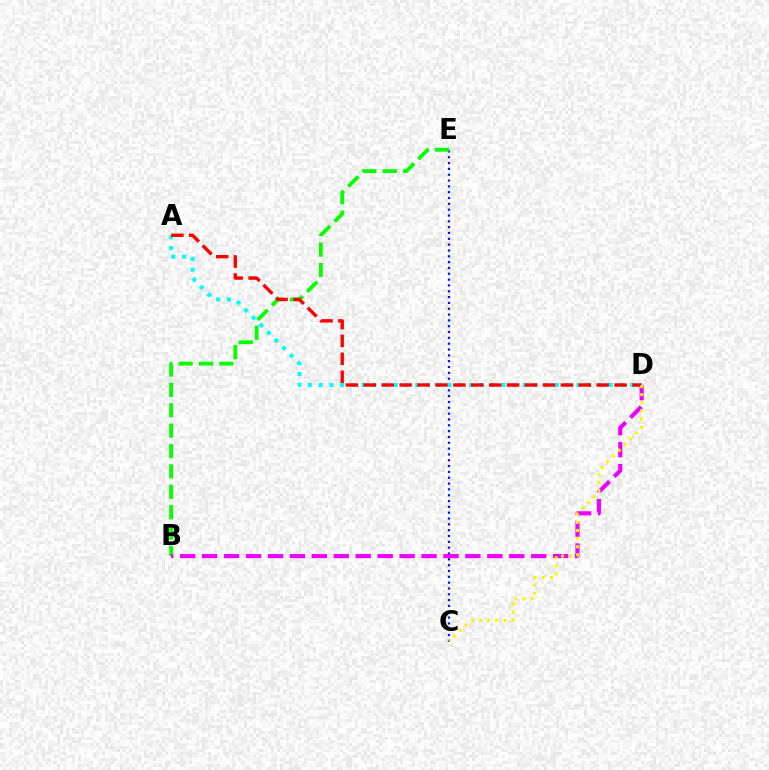{('C', 'E'): [{'color': '#0010ff', 'line_style': 'dotted', 'thickness': 1.58}], ('A', 'D'): [{'color': '#00fff6', 'line_style': 'dotted', 'thickness': 2.92}, {'color': '#ff0000', 'line_style': 'dashed', 'thickness': 2.43}], ('B', 'E'): [{'color': '#08ff00', 'line_style': 'dashed', 'thickness': 2.77}], ('B', 'D'): [{'color': '#ee00ff', 'line_style': 'dashed', 'thickness': 2.98}], ('C', 'D'): [{'color': '#fcf500', 'line_style': 'dotted', 'thickness': 2.21}]}